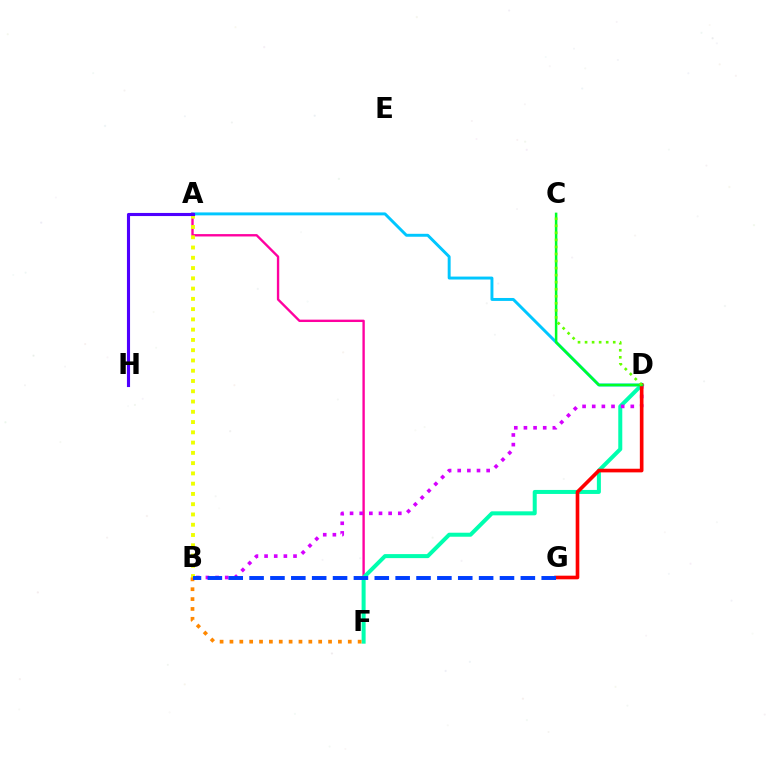{('A', 'D'): [{'color': '#00c7ff', 'line_style': 'solid', 'thickness': 2.12}], ('A', 'F'): [{'color': '#ff00a0', 'line_style': 'solid', 'thickness': 1.71}], ('D', 'F'): [{'color': '#00ffaf', 'line_style': 'solid', 'thickness': 2.89}], ('B', 'D'): [{'color': '#d600ff', 'line_style': 'dotted', 'thickness': 2.62}], ('A', 'B'): [{'color': '#eeff00', 'line_style': 'dotted', 'thickness': 2.79}], ('D', 'G'): [{'color': '#ff0000', 'line_style': 'solid', 'thickness': 2.62}], ('B', 'F'): [{'color': '#ff8800', 'line_style': 'dotted', 'thickness': 2.68}], ('C', 'D'): [{'color': '#00ff27', 'line_style': 'solid', 'thickness': 1.81}, {'color': '#66ff00', 'line_style': 'dotted', 'thickness': 1.91}], ('B', 'G'): [{'color': '#003fff', 'line_style': 'dashed', 'thickness': 2.83}], ('A', 'H'): [{'color': '#4f00ff', 'line_style': 'solid', 'thickness': 2.24}]}